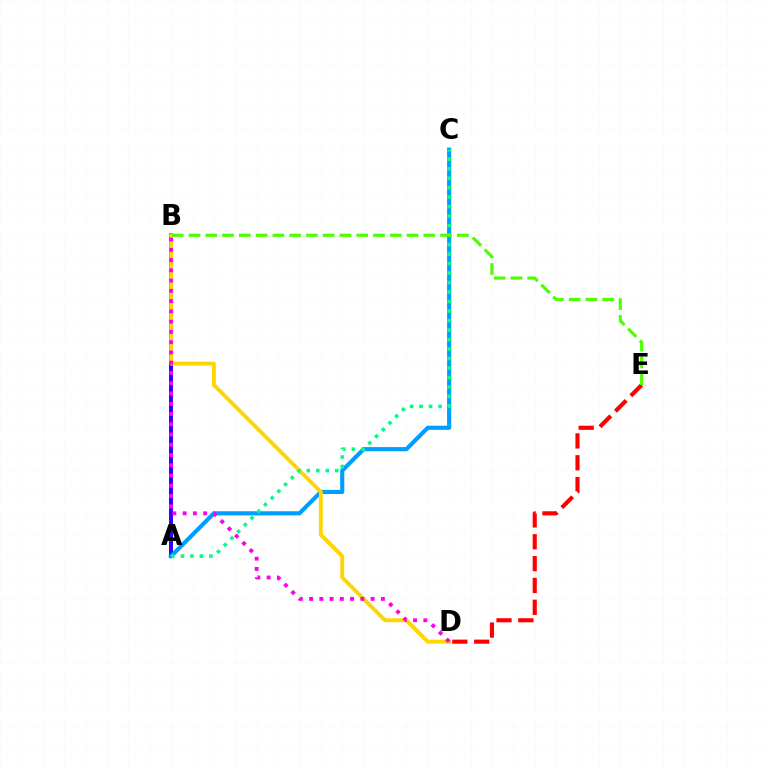{('A', 'B'): [{'color': '#3700ff', 'line_style': 'solid', 'thickness': 2.89}], ('A', 'C'): [{'color': '#009eff', 'line_style': 'solid', 'thickness': 3.0}, {'color': '#00ff86', 'line_style': 'dotted', 'thickness': 2.58}], ('B', 'D'): [{'color': '#ffd500', 'line_style': 'solid', 'thickness': 2.79}, {'color': '#ff00ed', 'line_style': 'dotted', 'thickness': 2.79}], ('D', 'E'): [{'color': '#ff0000', 'line_style': 'dashed', 'thickness': 2.97}], ('B', 'E'): [{'color': '#4fff00', 'line_style': 'dashed', 'thickness': 2.28}]}